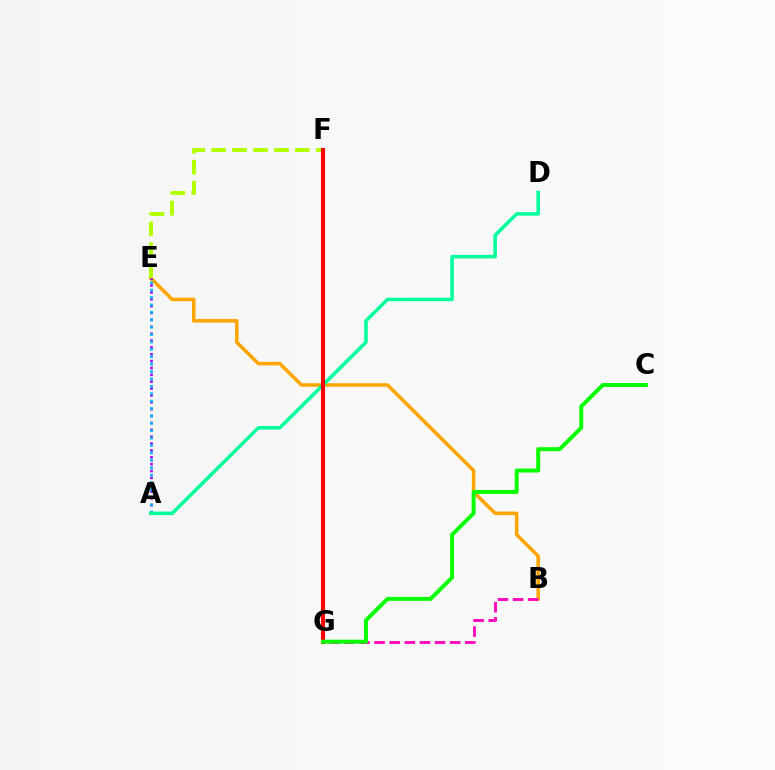{('B', 'E'): [{'color': '#ffa500', 'line_style': 'solid', 'thickness': 2.55}], ('B', 'G'): [{'color': '#ff00bd', 'line_style': 'dashed', 'thickness': 2.06}], ('A', 'E'): [{'color': '#9b00ff', 'line_style': 'dotted', 'thickness': 1.87}, {'color': '#00b5ff', 'line_style': 'dotted', 'thickness': 2.01}], ('F', 'G'): [{'color': '#0010ff', 'line_style': 'dashed', 'thickness': 2.78}, {'color': '#ff0000', 'line_style': 'solid', 'thickness': 2.95}], ('E', 'F'): [{'color': '#b3ff00', 'line_style': 'dashed', 'thickness': 2.84}], ('A', 'D'): [{'color': '#00ff9d', 'line_style': 'solid', 'thickness': 2.53}], ('C', 'G'): [{'color': '#08ff00', 'line_style': 'solid', 'thickness': 2.85}]}